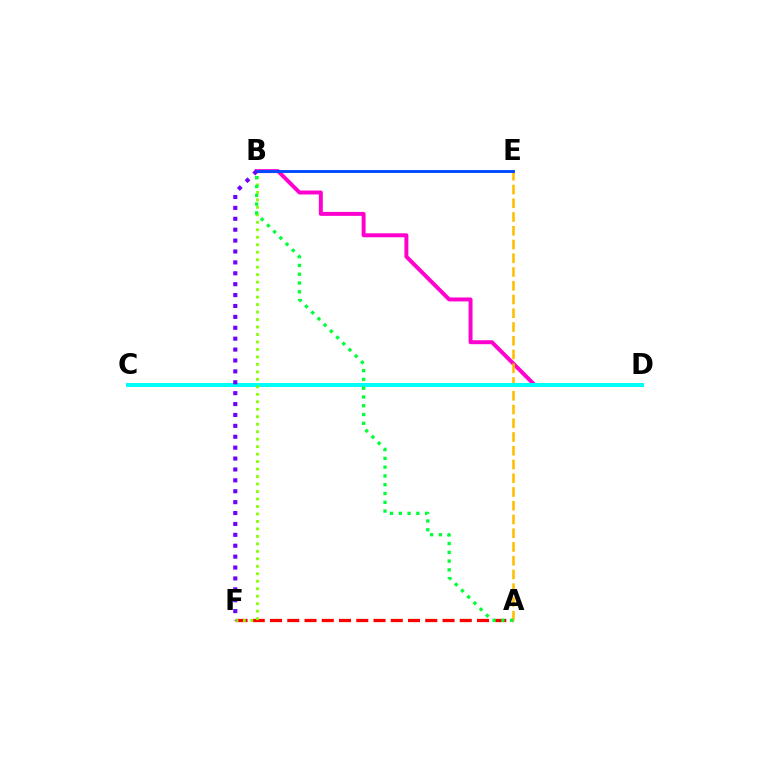{('A', 'F'): [{'color': '#ff0000', 'line_style': 'dashed', 'thickness': 2.34}], ('B', 'D'): [{'color': '#ff00cf', 'line_style': 'solid', 'thickness': 2.85}], ('A', 'E'): [{'color': '#ffbd00', 'line_style': 'dashed', 'thickness': 1.87}], ('C', 'D'): [{'color': '#00fff6', 'line_style': 'solid', 'thickness': 2.89}], ('B', 'E'): [{'color': '#004bff', 'line_style': 'solid', 'thickness': 2.09}], ('B', 'F'): [{'color': '#84ff00', 'line_style': 'dotted', 'thickness': 2.03}, {'color': '#7200ff', 'line_style': 'dotted', 'thickness': 2.96}], ('A', 'B'): [{'color': '#00ff39', 'line_style': 'dotted', 'thickness': 2.39}]}